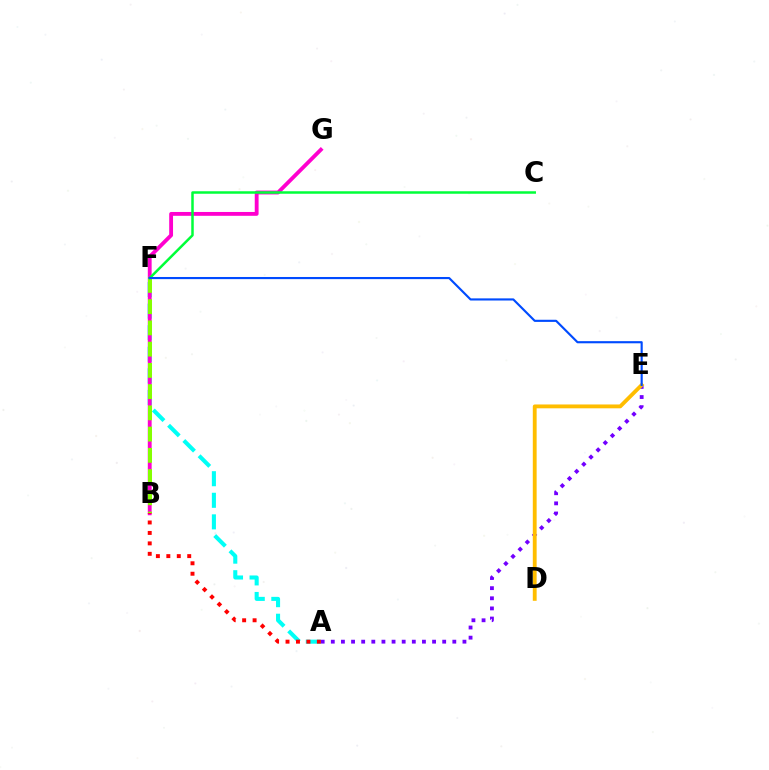{('A', 'F'): [{'color': '#00fff6', 'line_style': 'dashed', 'thickness': 2.93}], ('B', 'G'): [{'color': '#ff00cf', 'line_style': 'solid', 'thickness': 2.77}], ('A', 'E'): [{'color': '#7200ff', 'line_style': 'dotted', 'thickness': 2.75}], ('B', 'F'): [{'color': '#84ff00', 'line_style': 'dashed', 'thickness': 2.89}], ('D', 'E'): [{'color': '#ffbd00', 'line_style': 'solid', 'thickness': 2.76}], ('C', 'F'): [{'color': '#00ff39', 'line_style': 'solid', 'thickness': 1.8}], ('E', 'F'): [{'color': '#004bff', 'line_style': 'solid', 'thickness': 1.54}], ('A', 'B'): [{'color': '#ff0000', 'line_style': 'dotted', 'thickness': 2.84}]}